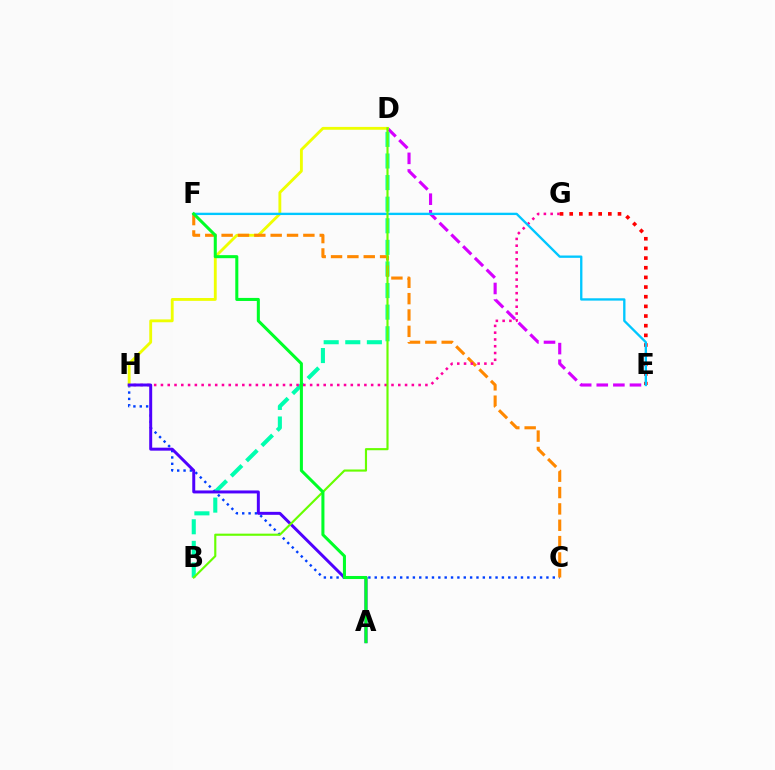{('D', 'E'): [{'color': '#d600ff', 'line_style': 'dashed', 'thickness': 2.25}], ('C', 'H'): [{'color': '#003fff', 'line_style': 'dotted', 'thickness': 1.73}], ('D', 'H'): [{'color': '#eeff00', 'line_style': 'solid', 'thickness': 2.05}], ('B', 'D'): [{'color': '#00ffaf', 'line_style': 'dashed', 'thickness': 2.93}, {'color': '#66ff00', 'line_style': 'solid', 'thickness': 1.54}], ('C', 'F'): [{'color': '#ff8800', 'line_style': 'dashed', 'thickness': 2.22}], ('G', 'H'): [{'color': '#ff00a0', 'line_style': 'dotted', 'thickness': 1.84}], ('E', 'G'): [{'color': '#ff0000', 'line_style': 'dotted', 'thickness': 2.62}], ('E', 'F'): [{'color': '#00c7ff', 'line_style': 'solid', 'thickness': 1.68}], ('A', 'H'): [{'color': '#4f00ff', 'line_style': 'solid', 'thickness': 2.14}], ('A', 'F'): [{'color': '#00ff27', 'line_style': 'solid', 'thickness': 2.19}]}